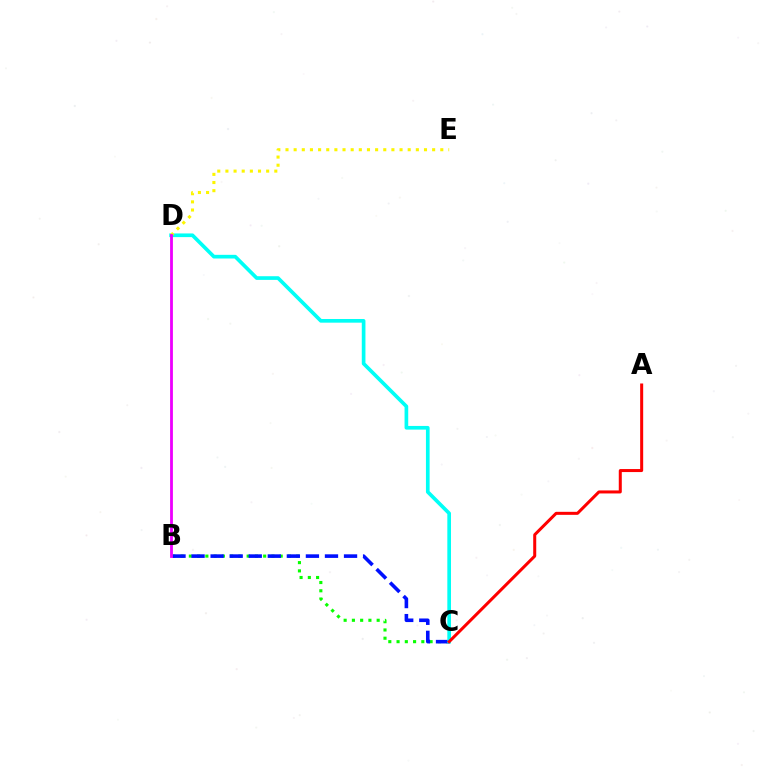{('B', 'C'): [{'color': '#08ff00', 'line_style': 'dotted', 'thickness': 2.24}, {'color': '#0010ff', 'line_style': 'dashed', 'thickness': 2.59}], ('C', 'D'): [{'color': '#00fff6', 'line_style': 'solid', 'thickness': 2.64}], ('D', 'E'): [{'color': '#fcf500', 'line_style': 'dotted', 'thickness': 2.21}], ('A', 'C'): [{'color': '#ff0000', 'line_style': 'solid', 'thickness': 2.17}], ('B', 'D'): [{'color': '#ee00ff', 'line_style': 'solid', 'thickness': 2.03}]}